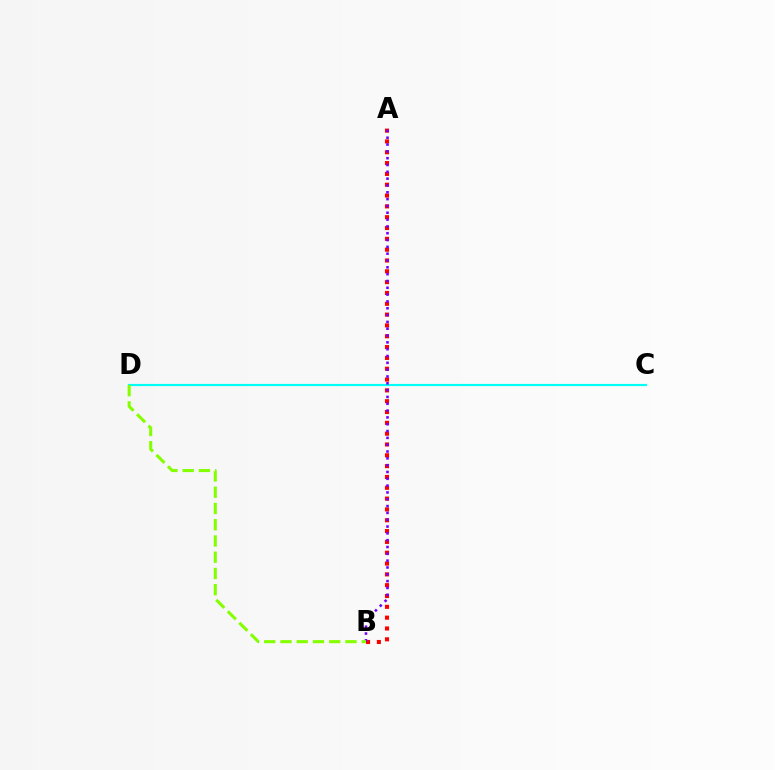{('C', 'D'): [{'color': '#00fff6', 'line_style': 'solid', 'thickness': 1.57}], ('A', 'B'): [{'color': '#ff0000', 'line_style': 'dotted', 'thickness': 2.94}, {'color': '#7200ff', 'line_style': 'dotted', 'thickness': 1.85}], ('B', 'D'): [{'color': '#84ff00', 'line_style': 'dashed', 'thickness': 2.21}]}